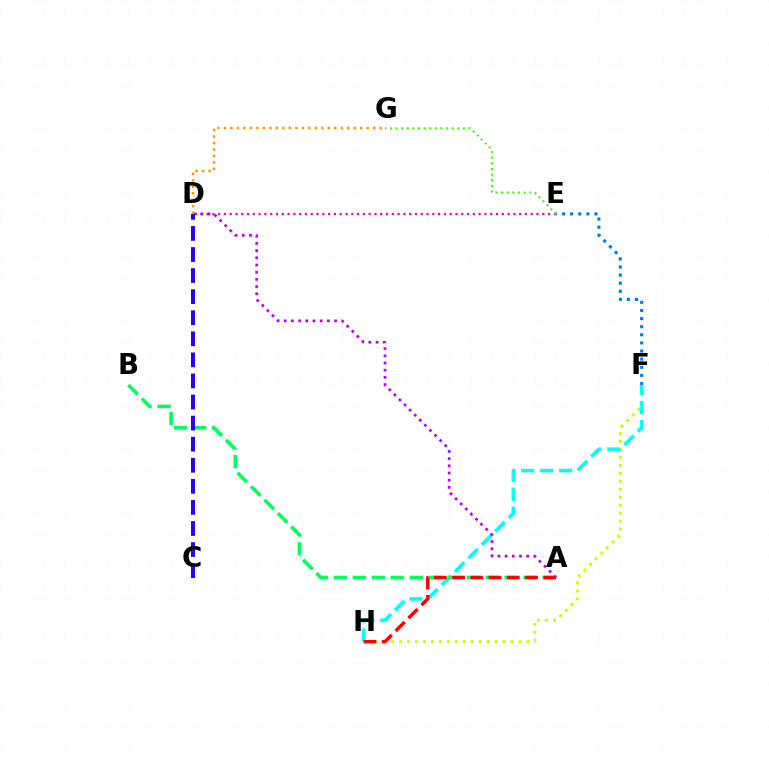{('D', 'E'): [{'color': '#ff00ac', 'line_style': 'dotted', 'thickness': 1.57}], ('F', 'H'): [{'color': '#d1ff00', 'line_style': 'dotted', 'thickness': 2.16}, {'color': '#00fff6', 'line_style': 'dashed', 'thickness': 2.58}], ('A', 'D'): [{'color': '#b900ff', 'line_style': 'dotted', 'thickness': 1.95}], ('A', 'B'): [{'color': '#00ff5c', 'line_style': 'dashed', 'thickness': 2.58}], ('E', 'G'): [{'color': '#3dff00', 'line_style': 'dotted', 'thickness': 1.53}], ('D', 'G'): [{'color': '#ff9400', 'line_style': 'dotted', 'thickness': 1.76}], ('A', 'H'): [{'color': '#ff0000', 'line_style': 'dashed', 'thickness': 2.48}], ('E', 'F'): [{'color': '#0074ff', 'line_style': 'dotted', 'thickness': 2.2}], ('C', 'D'): [{'color': '#2500ff', 'line_style': 'dashed', 'thickness': 2.86}]}